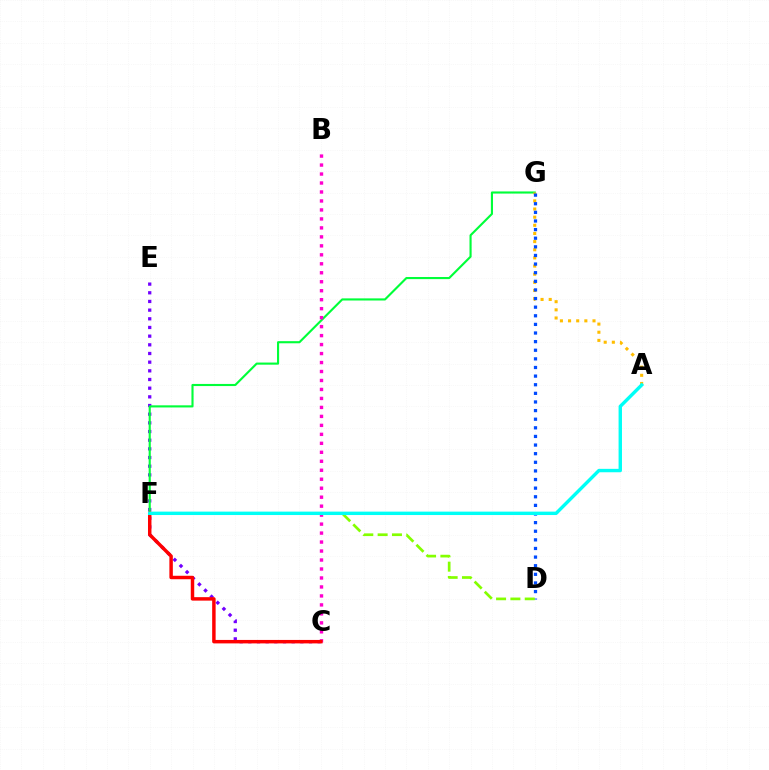{('C', 'E'): [{'color': '#7200ff', 'line_style': 'dotted', 'thickness': 2.36}], ('F', 'G'): [{'color': '#00ff39', 'line_style': 'solid', 'thickness': 1.53}], ('B', 'C'): [{'color': '#ff00cf', 'line_style': 'dotted', 'thickness': 2.44}], ('A', 'G'): [{'color': '#ffbd00', 'line_style': 'dotted', 'thickness': 2.21}], ('D', 'G'): [{'color': '#004bff', 'line_style': 'dotted', 'thickness': 2.34}], ('D', 'F'): [{'color': '#84ff00', 'line_style': 'dashed', 'thickness': 1.95}], ('C', 'F'): [{'color': '#ff0000', 'line_style': 'solid', 'thickness': 2.49}], ('A', 'F'): [{'color': '#00fff6', 'line_style': 'solid', 'thickness': 2.45}]}